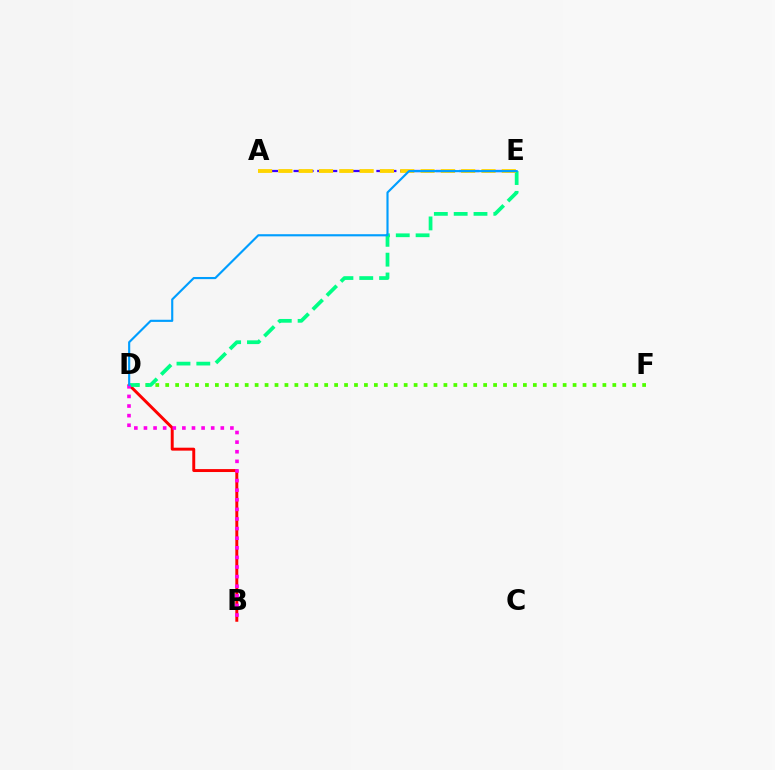{('A', 'E'): [{'color': '#3700ff', 'line_style': 'dashed', 'thickness': 1.61}, {'color': '#ffd500', 'line_style': 'dashed', 'thickness': 2.76}], ('B', 'D'): [{'color': '#ff0000', 'line_style': 'solid', 'thickness': 2.12}, {'color': '#ff00ed', 'line_style': 'dotted', 'thickness': 2.61}], ('D', 'F'): [{'color': '#4fff00', 'line_style': 'dotted', 'thickness': 2.7}], ('D', 'E'): [{'color': '#00ff86', 'line_style': 'dashed', 'thickness': 2.69}, {'color': '#009eff', 'line_style': 'solid', 'thickness': 1.54}]}